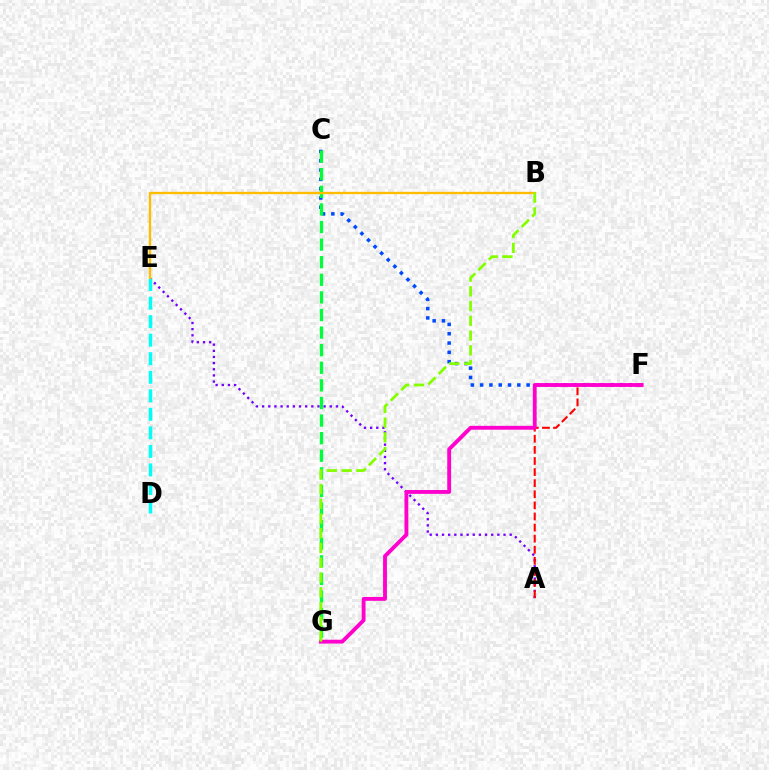{('C', 'F'): [{'color': '#004bff', 'line_style': 'dotted', 'thickness': 2.53}], ('A', 'E'): [{'color': '#7200ff', 'line_style': 'dotted', 'thickness': 1.67}], ('D', 'E'): [{'color': '#00fff6', 'line_style': 'dashed', 'thickness': 2.52}], ('A', 'F'): [{'color': '#ff0000', 'line_style': 'dashed', 'thickness': 1.51}], ('C', 'G'): [{'color': '#00ff39', 'line_style': 'dashed', 'thickness': 2.39}], ('F', 'G'): [{'color': '#ff00cf', 'line_style': 'solid', 'thickness': 2.77}], ('B', 'E'): [{'color': '#ffbd00', 'line_style': 'solid', 'thickness': 1.69}], ('B', 'G'): [{'color': '#84ff00', 'line_style': 'dashed', 'thickness': 2.0}]}